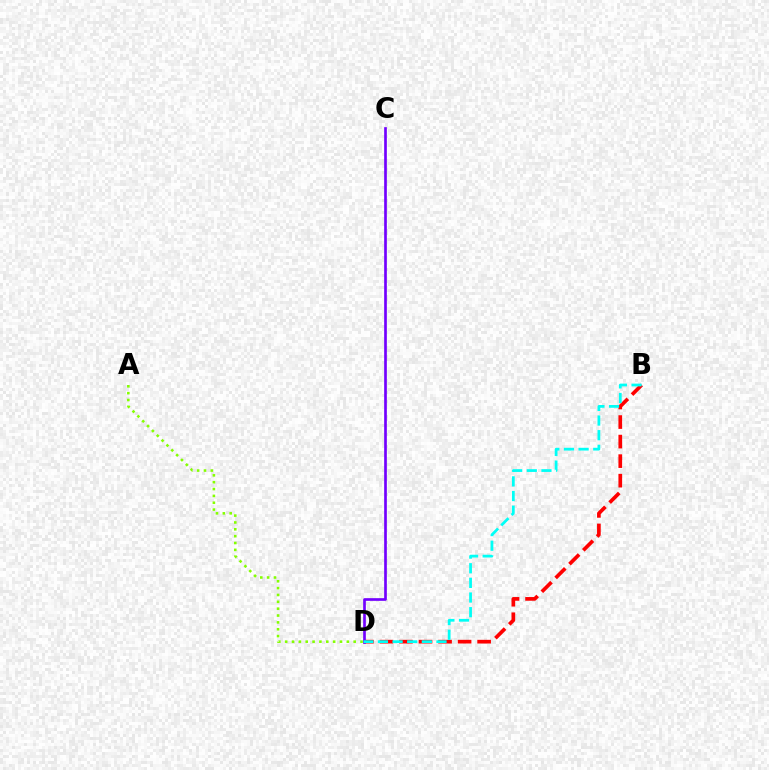{('B', 'D'): [{'color': '#ff0000', 'line_style': 'dashed', 'thickness': 2.65}, {'color': '#00fff6', 'line_style': 'dashed', 'thickness': 1.99}], ('C', 'D'): [{'color': '#7200ff', 'line_style': 'solid', 'thickness': 1.93}], ('A', 'D'): [{'color': '#84ff00', 'line_style': 'dotted', 'thickness': 1.86}]}